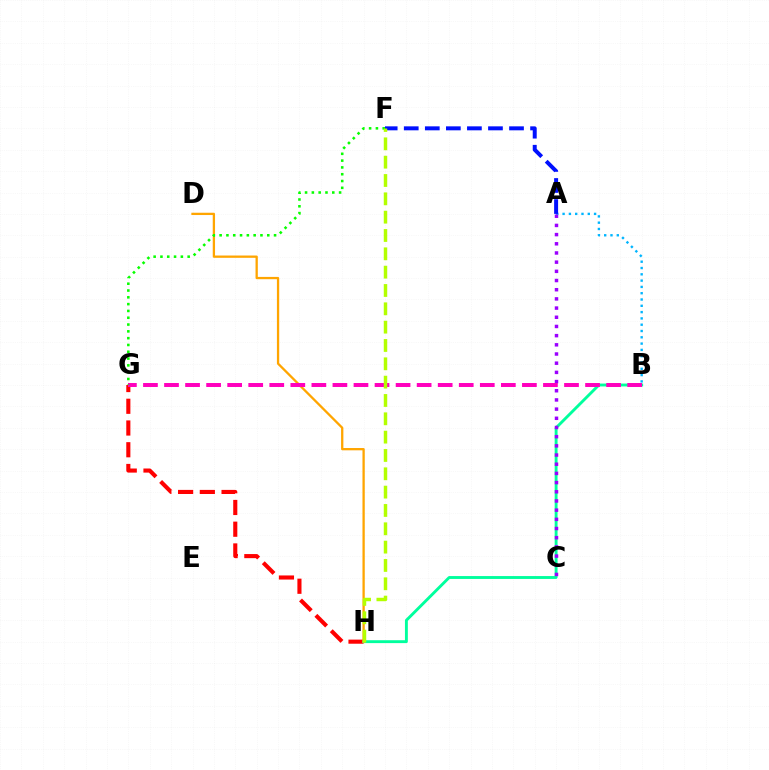{('G', 'H'): [{'color': '#ff0000', 'line_style': 'dashed', 'thickness': 2.95}], ('A', 'B'): [{'color': '#00b5ff', 'line_style': 'dotted', 'thickness': 1.71}], ('B', 'H'): [{'color': '#00ff9d', 'line_style': 'solid', 'thickness': 2.08}], ('D', 'H'): [{'color': '#ffa500', 'line_style': 'solid', 'thickness': 1.65}], ('A', 'F'): [{'color': '#0010ff', 'line_style': 'dashed', 'thickness': 2.86}], ('A', 'C'): [{'color': '#9b00ff', 'line_style': 'dotted', 'thickness': 2.5}], ('B', 'G'): [{'color': '#ff00bd', 'line_style': 'dashed', 'thickness': 2.86}], ('F', 'G'): [{'color': '#08ff00', 'line_style': 'dotted', 'thickness': 1.85}], ('F', 'H'): [{'color': '#b3ff00', 'line_style': 'dashed', 'thickness': 2.49}]}